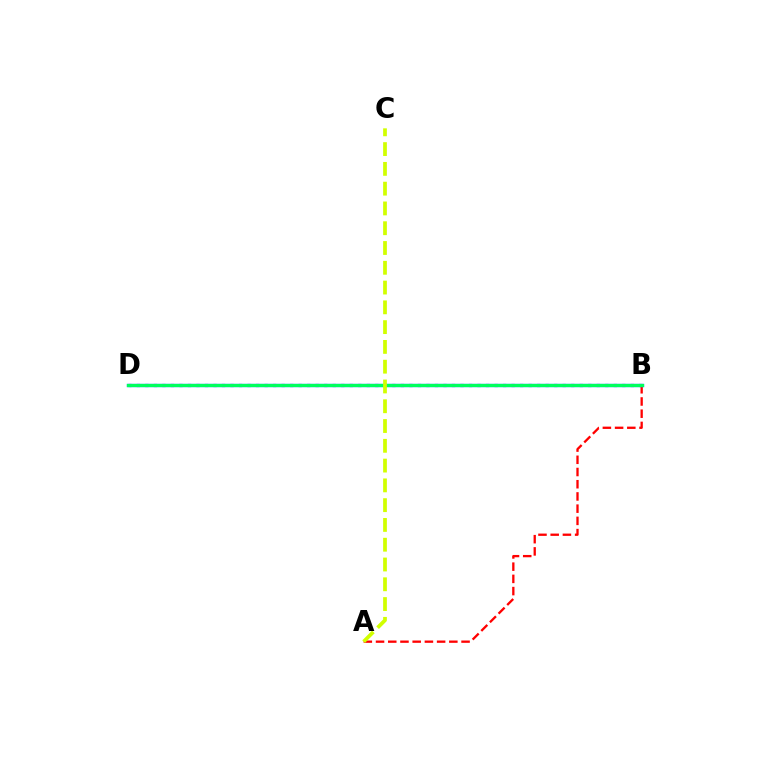{('A', 'B'): [{'color': '#ff0000', 'line_style': 'dashed', 'thickness': 1.66}], ('B', 'D'): [{'color': '#b900ff', 'line_style': 'dotted', 'thickness': 2.31}, {'color': '#0074ff', 'line_style': 'solid', 'thickness': 2.37}, {'color': '#00ff5c', 'line_style': 'solid', 'thickness': 2.31}], ('A', 'C'): [{'color': '#d1ff00', 'line_style': 'dashed', 'thickness': 2.69}]}